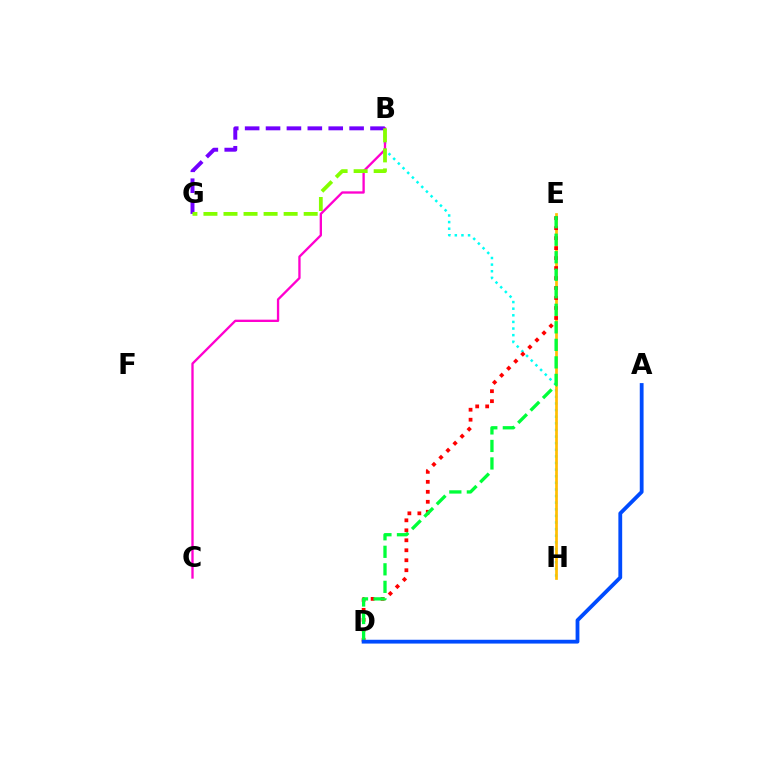{('B', 'H'): [{'color': '#00fff6', 'line_style': 'dotted', 'thickness': 1.8}], ('B', 'C'): [{'color': '#ff00cf', 'line_style': 'solid', 'thickness': 1.68}], ('E', 'H'): [{'color': '#ffbd00', 'line_style': 'solid', 'thickness': 1.95}], ('D', 'E'): [{'color': '#ff0000', 'line_style': 'dotted', 'thickness': 2.71}, {'color': '#00ff39', 'line_style': 'dashed', 'thickness': 2.38}], ('B', 'G'): [{'color': '#7200ff', 'line_style': 'dashed', 'thickness': 2.84}, {'color': '#84ff00', 'line_style': 'dashed', 'thickness': 2.72}], ('A', 'D'): [{'color': '#004bff', 'line_style': 'solid', 'thickness': 2.74}]}